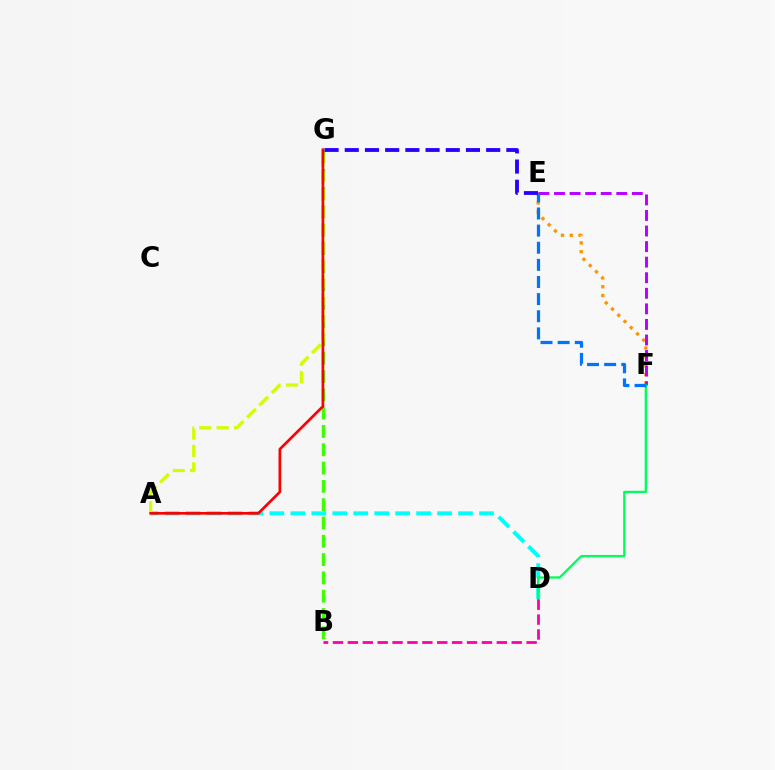{('A', 'D'): [{'color': '#00fff6', 'line_style': 'dashed', 'thickness': 2.85}], ('E', 'F'): [{'color': '#ff9400', 'line_style': 'dotted', 'thickness': 2.39}, {'color': '#b900ff', 'line_style': 'dashed', 'thickness': 2.11}, {'color': '#0074ff', 'line_style': 'dashed', 'thickness': 2.33}], ('D', 'F'): [{'color': '#00ff5c', 'line_style': 'solid', 'thickness': 1.68}], ('B', 'G'): [{'color': '#3dff00', 'line_style': 'dashed', 'thickness': 2.49}], ('E', 'G'): [{'color': '#2500ff', 'line_style': 'dashed', 'thickness': 2.74}], ('B', 'D'): [{'color': '#ff00ac', 'line_style': 'dashed', 'thickness': 2.02}], ('A', 'G'): [{'color': '#d1ff00', 'line_style': 'dashed', 'thickness': 2.36}, {'color': '#ff0000', 'line_style': 'solid', 'thickness': 1.95}]}